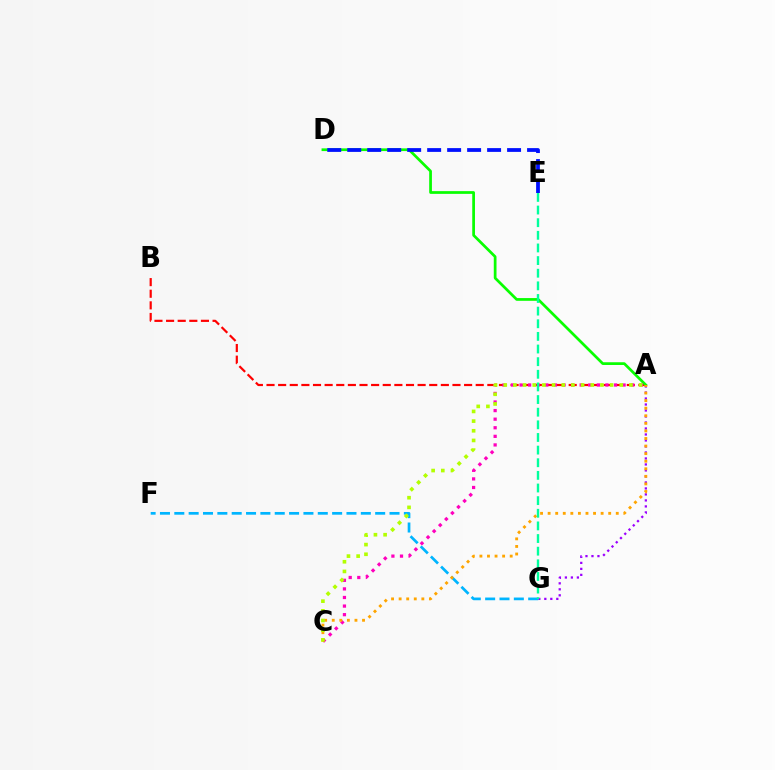{('A', 'B'): [{'color': '#ff0000', 'line_style': 'dashed', 'thickness': 1.58}], ('A', 'D'): [{'color': '#08ff00', 'line_style': 'solid', 'thickness': 1.96}], ('A', 'C'): [{'color': '#ff00bd', 'line_style': 'dotted', 'thickness': 2.33}, {'color': '#ffa500', 'line_style': 'dotted', 'thickness': 2.06}, {'color': '#b3ff00', 'line_style': 'dotted', 'thickness': 2.63}], ('A', 'G'): [{'color': '#9b00ff', 'line_style': 'dotted', 'thickness': 1.63}], ('F', 'G'): [{'color': '#00b5ff', 'line_style': 'dashed', 'thickness': 1.95}], ('D', 'E'): [{'color': '#0010ff', 'line_style': 'dashed', 'thickness': 2.71}], ('E', 'G'): [{'color': '#00ff9d', 'line_style': 'dashed', 'thickness': 1.72}]}